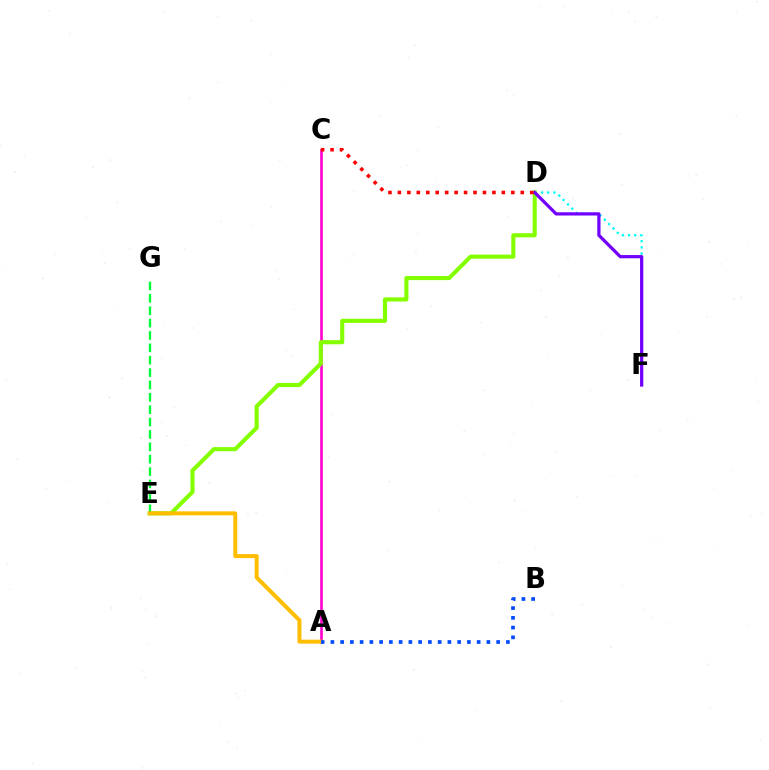{('A', 'C'): [{'color': '#ff00cf', 'line_style': 'solid', 'thickness': 1.88}], ('D', 'F'): [{'color': '#00fff6', 'line_style': 'dotted', 'thickness': 1.67}, {'color': '#7200ff', 'line_style': 'solid', 'thickness': 2.33}], ('D', 'E'): [{'color': '#84ff00', 'line_style': 'solid', 'thickness': 2.96}], ('E', 'G'): [{'color': '#00ff39', 'line_style': 'dashed', 'thickness': 1.68}], ('A', 'E'): [{'color': '#ffbd00', 'line_style': 'solid', 'thickness': 2.87}], ('A', 'B'): [{'color': '#004bff', 'line_style': 'dotted', 'thickness': 2.65}], ('C', 'D'): [{'color': '#ff0000', 'line_style': 'dotted', 'thickness': 2.57}]}